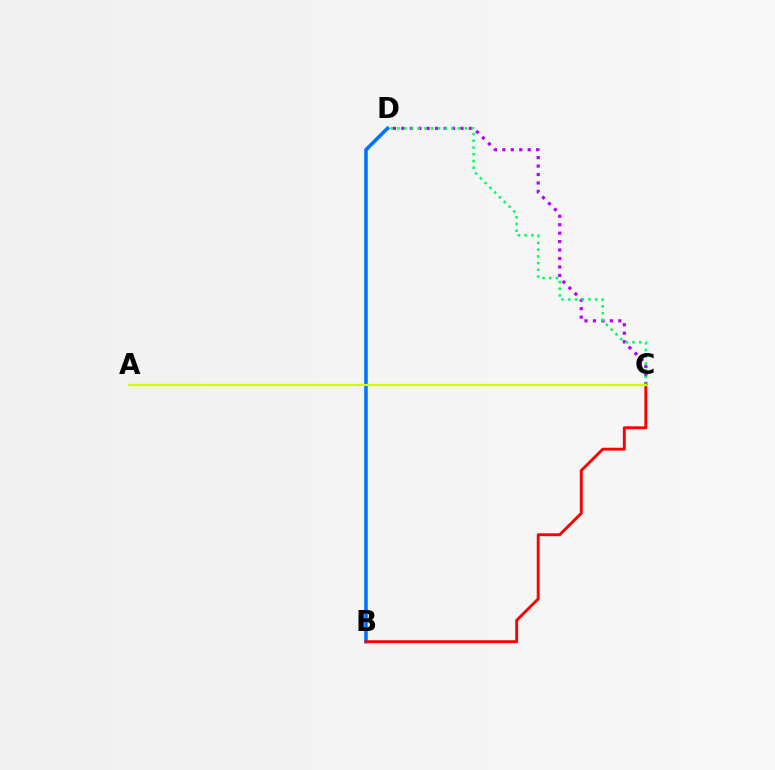{('B', 'D'): [{'color': '#0074ff', 'line_style': 'solid', 'thickness': 2.57}], ('C', 'D'): [{'color': '#b900ff', 'line_style': 'dotted', 'thickness': 2.3}, {'color': '#00ff5c', 'line_style': 'dotted', 'thickness': 1.83}], ('B', 'C'): [{'color': '#ff0000', 'line_style': 'solid', 'thickness': 2.08}], ('A', 'C'): [{'color': '#d1ff00', 'line_style': 'solid', 'thickness': 1.63}]}